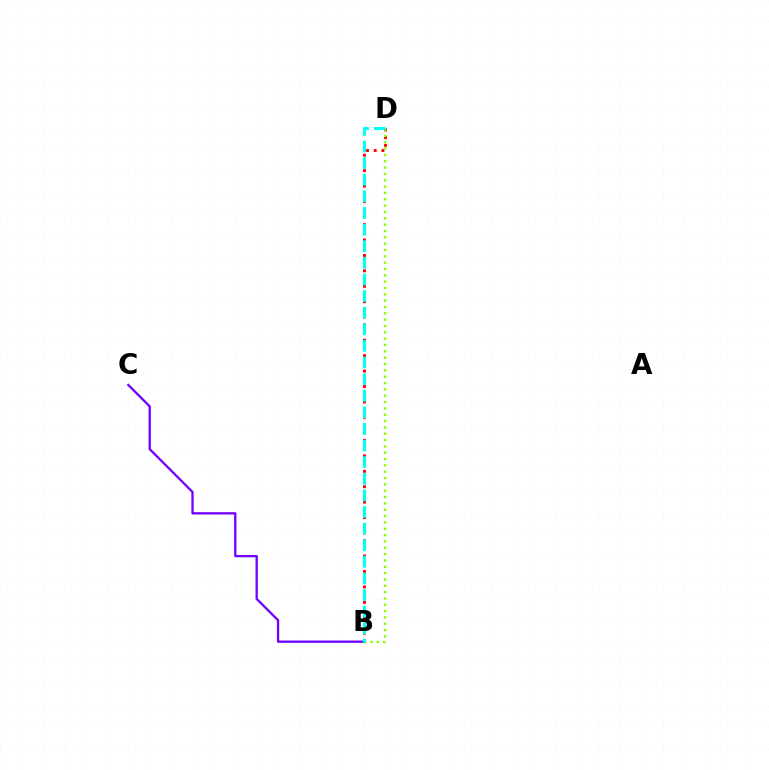{('B', 'C'): [{'color': '#7200ff', 'line_style': 'solid', 'thickness': 1.66}], ('B', 'D'): [{'color': '#ff0000', 'line_style': 'dotted', 'thickness': 2.09}, {'color': '#84ff00', 'line_style': 'dotted', 'thickness': 1.72}, {'color': '#00fff6', 'line_style': 'dashed', 'thickness': 2.26}]}